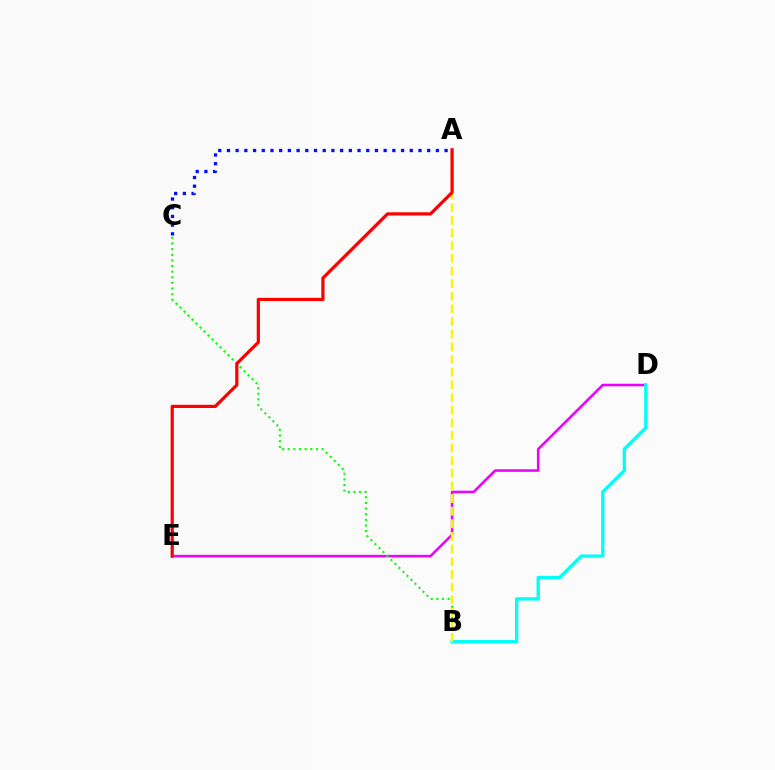{('D', 'E'): [{'color': '#ee00ff', 'line_style': 'solid', 'thickness': 1.84}], ('A', 'C'): [{'color': '#0010ff', 'line_style': 'dotted', 'thickness': 2.37}], ('B', 'D'): [{'color': '#00fff6', 'line_style': 'solid', 'thickness': 2.38}], ('B', 'C'): [{'color': '#08ff00', 'line_style': 'dotted', 'thickness': 1.53}], ('A', 'B'): [{'color': '#fcf500', 'line_style': 'dashed', 'thickness': 1.72}], ('A', 'E'): [{'color': '#ff0000', 'line_style': 'solid', 'thickness': 2.31}]}